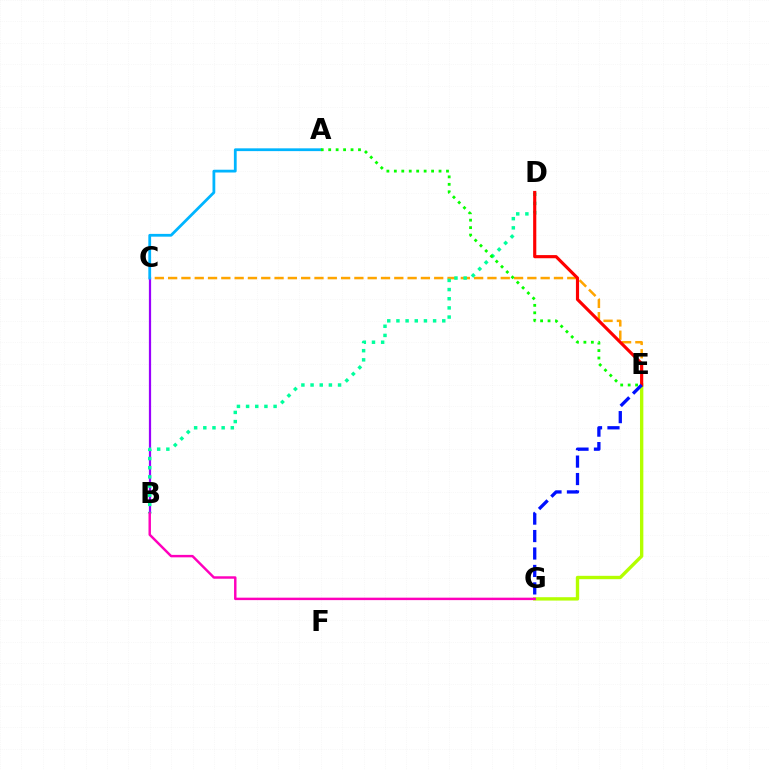{('C', 'E'): [{'color': '#ffa500', 'line_style': 'dashed', 'thickness': 1.81}], ('B', 'C'): [{'color': '#9b00ff', 'line_style': 'solid', 'thickness': 1.61}], ('E', 'G'): [{'color': '#b3ff00', 'line_style': 'solid', 'thickness': 2.42}, {'color': '#0010ff', 'line_style': 'dashed', 'thickness': 2.37}], ('B', 'D'): [{'color': '#00ff9d', 'line_style': 'dotted', 'thickness': 2.49}], ('B', 'G'): [{'color': '#ff00bd', 'line_style': 'solid', 'thickness': 1.76}], ('D', 'E'): [{'color': '#ff0000', 'line_style': 'solid', 'thickness': 2.27}], ('A', 'C'): [{'color': '#00b5ff', 'line_style': 'solid', 'thickness': 2.0}], ('A', 'E'): [{'color': '#08ff00', 'line_style': 'dotted', 'thickness': 2.02}]}